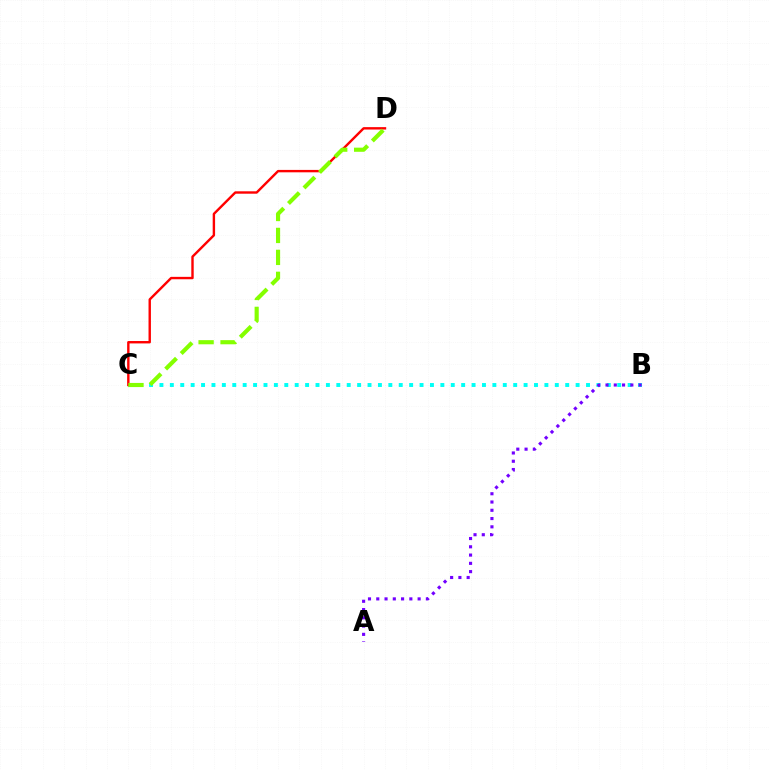{('B', 'C'): [{'color': '#00fff6', 'line_style': 'dotted', 'thickness': 2.83}], ('C', 'D'): [{'color': '#ff0000', 'line_style': 'solid', 'thickness': 1.73}, {'color': '#84ff00', 'line_style': 'dashed', 'thickness': 2.98}], ('A', 'B'): [{'color': '#7200ff', 'line_style': 'dotted', 'thickness': 2.25}]}